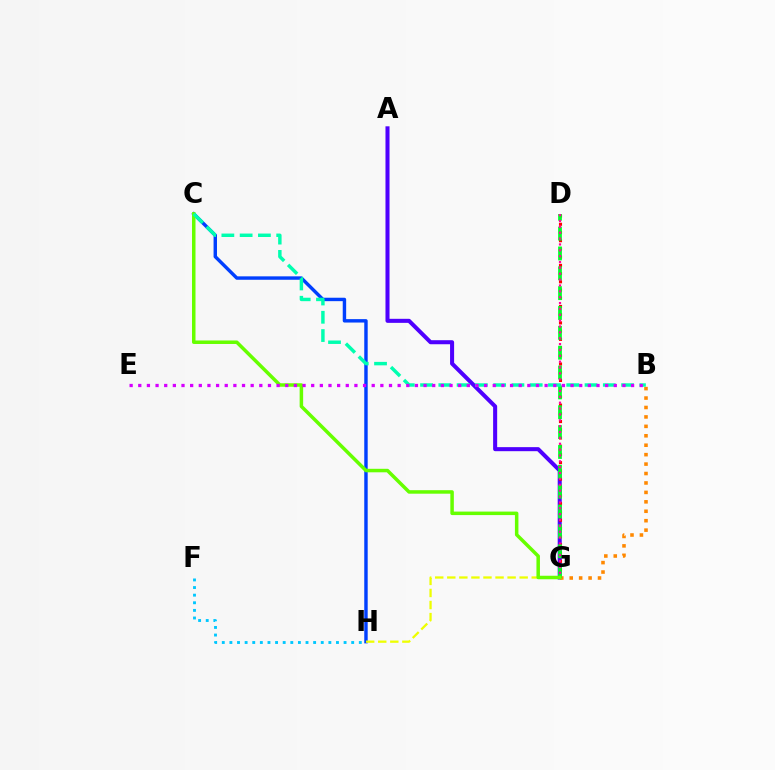{('C', 'H'): [{'color': '#003fff', 'line_style': 'solid', 'thickness': 2.46}], ('A', 'G'): [{'color': '#4f00ff', 'line_style': 'solid', 'thickness': 2.91}], ('D', 'G'): [{'color': '#ff0000', 'line_style': 'dotted', 'thickness': 2.23}, {'color': '#00ff27', 'line_style': 'dashed', 'thickness': 2.7}, {'color': '#ff00a0', 'line_style': 'dotted', 'thickness': 1.59}], ('B', 'G'): [{'color': '#ff8800', 'line_style': 'dotted', 'thickness': 2.56}], ('G', 'H'): [{'color': '#eeff00', 'line_style': 'dashed', 'thickness': 1.64}], ('C', 'G'): [{'color': '#66ff00', 'line_style': 'solid', 'thickness': 2.52}], ('F', 'H'): [{'color': '#00c7ff', 'line_style': 'dotted', 'thickness': 2.07}], ('B', 'C'): [{'color': '#00ffaf', 'line_style': 'dashed', 'thickness': 2.48}], ('B', 'E'): [{'color': '#d600ff', 'line_style': 'dotted', 'thickness': 2.35}]}